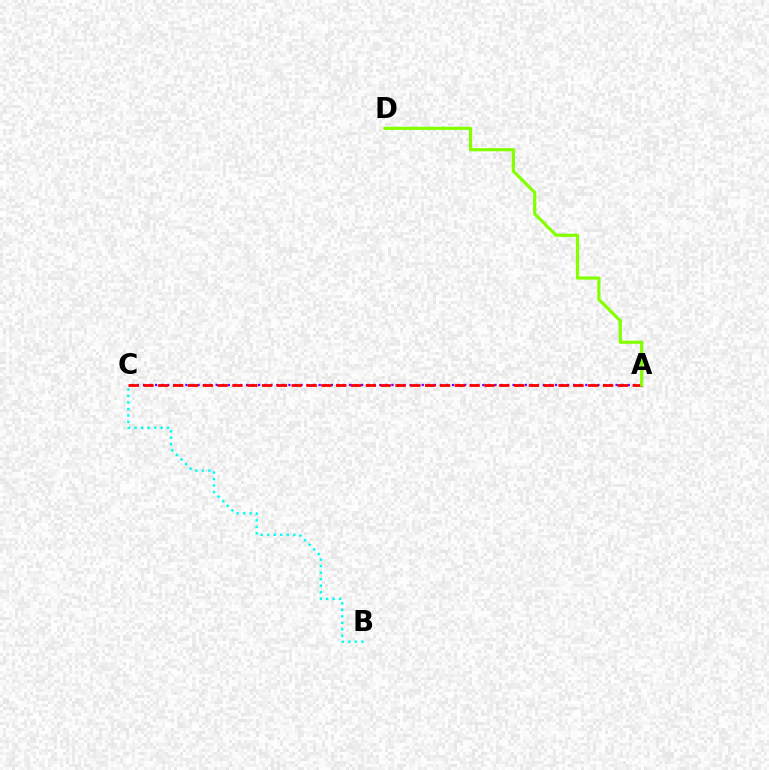{('B', 'C'): [{'color': '#00fff6', 'line_style': 'dotted', 'thickness': 1.77}], ('A', 'C'): [{'color': '#7200ff', 'line_style': 'dotted', 'thickness': 1.65}, {'color': '#ff0000', 'line_style': 'dashed', 'thickness': 2.01}], ('A', 'D'): [{'color': '#84ff00', 'line_style': 'solid', 'thickness': 2.29}]}